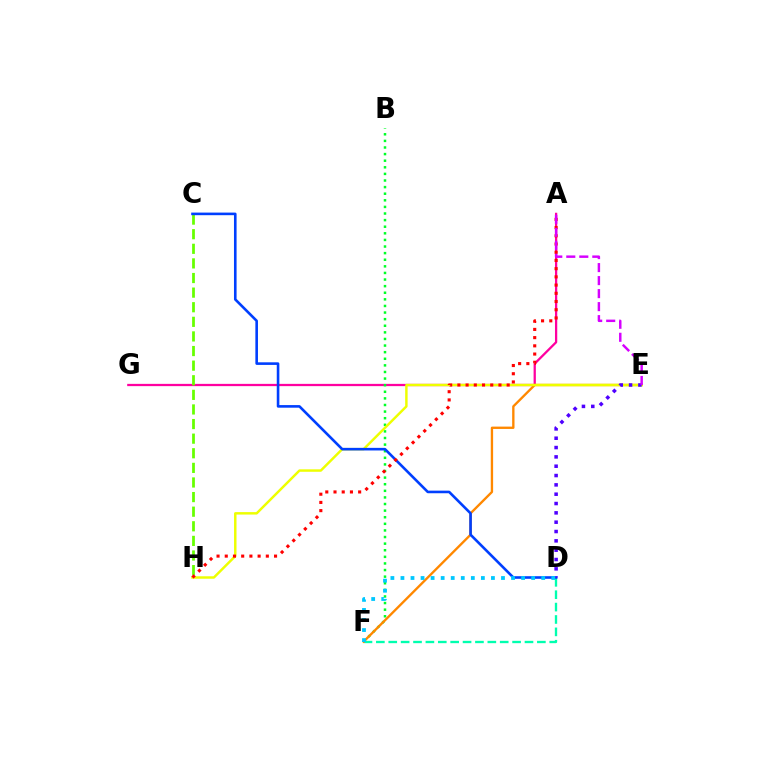{('A', 'G'): [{'color': '#ff00a0', 'line_style': 'solid', 'thickness': 1.63}], ('B', 'F'): [{'color': '#00ff27', 'line_style': 'dotted', 'thickness': 1.79}], ('D', 'F'): [{'color': '#00ffaf', 'line_style': 'dashed', 'thickness': 1.68}, {'color': '#00c7ff', 'line_style': 'dotted', 'thickness': 2.73}], ('E', 'F'): [{'color': '#ff8800', 'line_style': 'solid', 'thickness': 1.69}], ('C', 'H'): [{'color': '#66ff00', 'line_style': 'dashed', 'thickness': 1.98}], ('E', 'H'): [{'color': '#eeff00', 'line_style': 'solid', 'thickness': 1.77}], ('C', 'D'): [{'color': '#003fff', 'line_style': 'solid', 'thickness': 1.88}], ('D', 'E'): [{'color': '#4f00ff', 'line_style': 'dotted', 'thickness': 2.53}], ('A', 'H'): [{'color': '#ff0000', 'line_style': 'dotted', 'thickness': 2.23}], ('A', 'E'): [{'color': '#d600ff', 'line_style': 'dashed', 'thickness': 1.77}]}